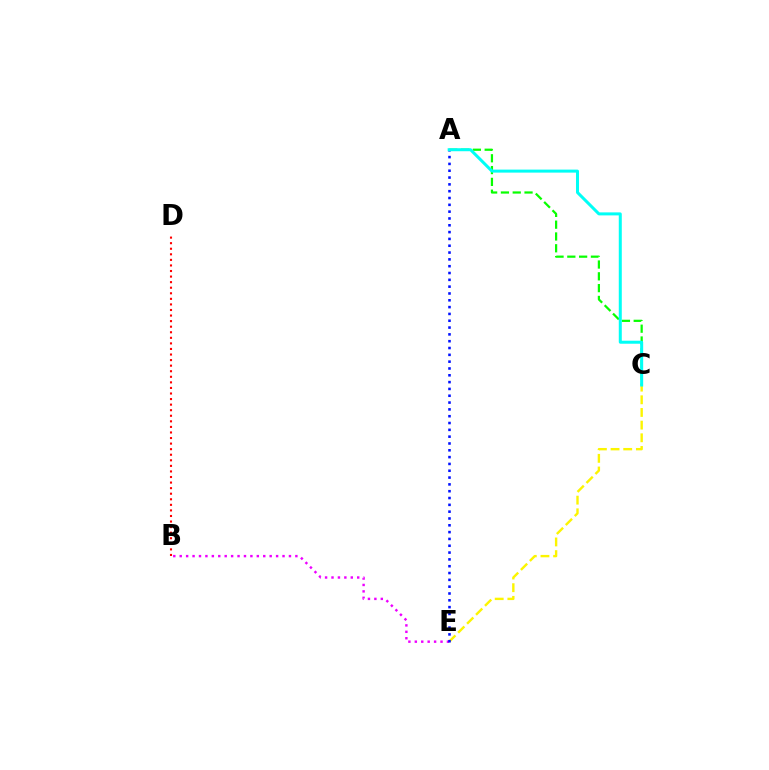{('B', 'D'): [{'color': '#ff0000', 'line_style': 'dotted', 'thickness': 1.51}], ('A', 'C'): [{'color': '#08ff00', 'line_style': 'dashed', 'thickness': 1.6}, {'color': '#00fff6', 'line_style': 'solid', 'thickness': 2.17}], ('B', 'E'): [{'color': '#ee00ff', 'line_style': 'dotted', 'thickness': 1.75}], ('C', 'E'): [{'color': '#fcf500', 'line_style': 'dashed', 'thickness': 1.72}], ('A', 'E'): [{'color': '#0010ff', 'line_style': 'dotted', 'thickness': 1.85}]}